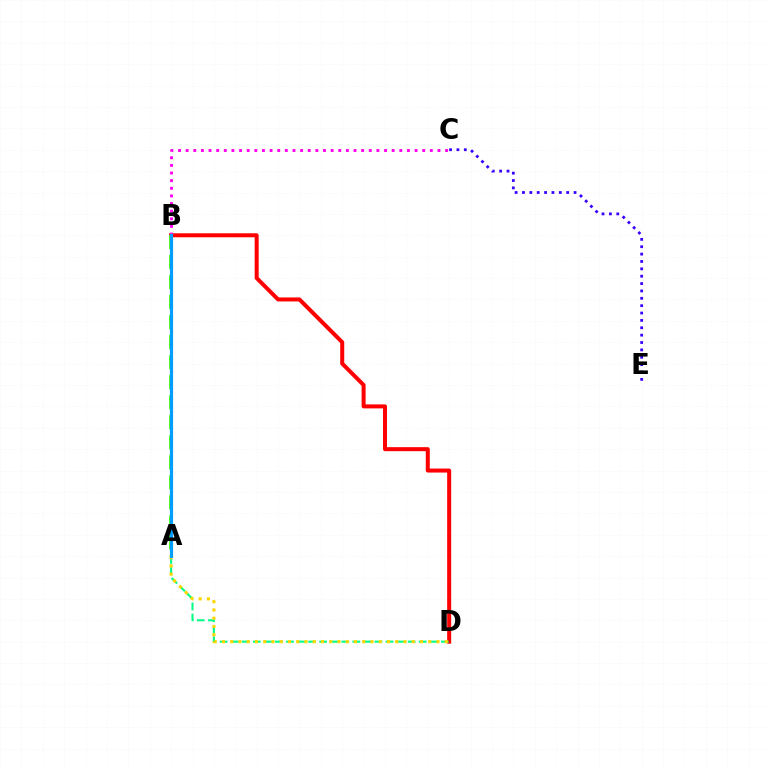{('B', 'D'): [{'color': '#ff0000', 'line_style': 'solid', 'thickness': 2.88}], ('A', 'B'): [{'color': '#4fff00', 'line_style': 'dashed', 'thickness': 2.72}, {'color': '#009eff', 'line_style': 'solid', 'thickness': 2.29}], ('A', 'D'): [{'color': '#00ff86', 'line_style': 'dashed', 'thickness': 1.5}, {'color': '#ffd500', 'line_style': 'dotted', 'thickness': 2.24}], ('B', 'C'): [{'color': '#ff00ed', 'line_style': 'dotted', 'thickness': 2.07}], ('C', 'E'): [{'color': '#3700ff', 'line_style': 'dotted', 'thickness': 2.0}]}